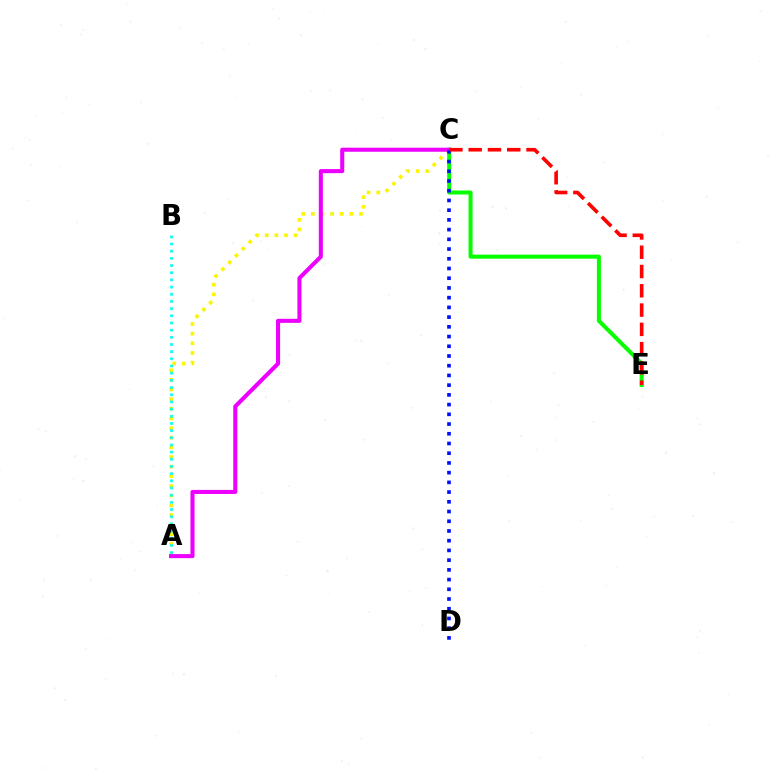{('C', 'E'): [{'color': '#08ff00', 'line_style': 'solid', 'thickness': 2.9}, {'color': '#ff0000', 'line_style': 'dashed', 'thickness': 2.62}], ('A', 'C'): [{'color': '#fcf500', 'line_style': 'dotted', 'thickness': 2.62}, {'color': '#ee00ff', 'line_style': 'solid', 'thickness': 2.93}], ('A', 'B'): [{'color': '#00fff6', 'line_style': 'dotted', 'thickness': 1.95}], ('C', 'D'): [{'color': '#0010ff', 'line_style': 'dotted', 'thickness': 2.64}]}